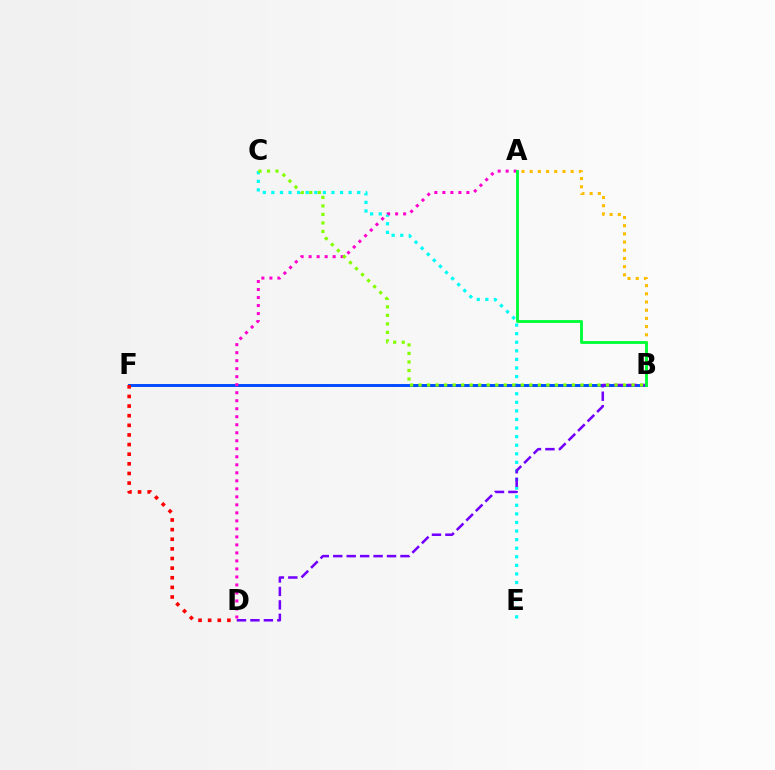{('C', 'E'): [{'color': '#00fff6', 'line_style': 'dotted', 'thickness': 2.33}], ('B', 'F'): [{'color': '#004bff', 'line_style': 'solid', 'thickness': 2.11}], ('A', 'D'): [{'color': '#ff00cf', 'line_style': 'dotted', 'thickness': 2.18}], ('B', 'D'): [{'color': '#7200ff', 'line_style': 'dashed', 'thickness': 1.83}], ('D', 'F'): [{'color': '#ff0000', 'line_style': 'dotted', 'thickness': 2.62}], ('A', 'B'): [{'color': '#ffbd00', 'line_style': 'dotted', 'thickness': 2.23}, {'color': '#00ff39', 'line_style': 'solid', 'thickness': 2.07}], ('B', 'C'): [{'color': '#84ff00', 'line_style': 'dotted', 'thickness': 2.31}]}